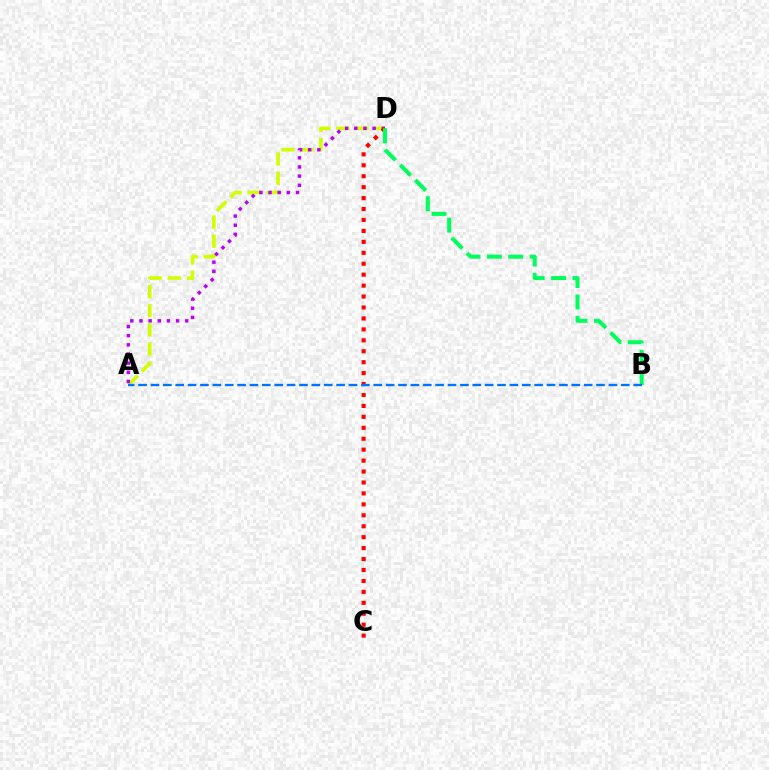{('A', 'D'): [{'color': '#d1ff00', 'line_style': 'dashed', 'thickness': 2.6}, {'color': '#b900ff', 'line_style': 'dotted', 'thickness': 2.49}], ('C', 'D'): [{'color': '#ff0000', 'line_style': 'dotted', 'thickness': 2.97}], ('B', 'D'): [{'color': '#00ff5c', 'line_style': 'dashed', 'thickness': 2.91}], ('A', 'B'): [{'color': '#0074ff', 'line_style': 'dashed', 'thickness': 1.68}]}